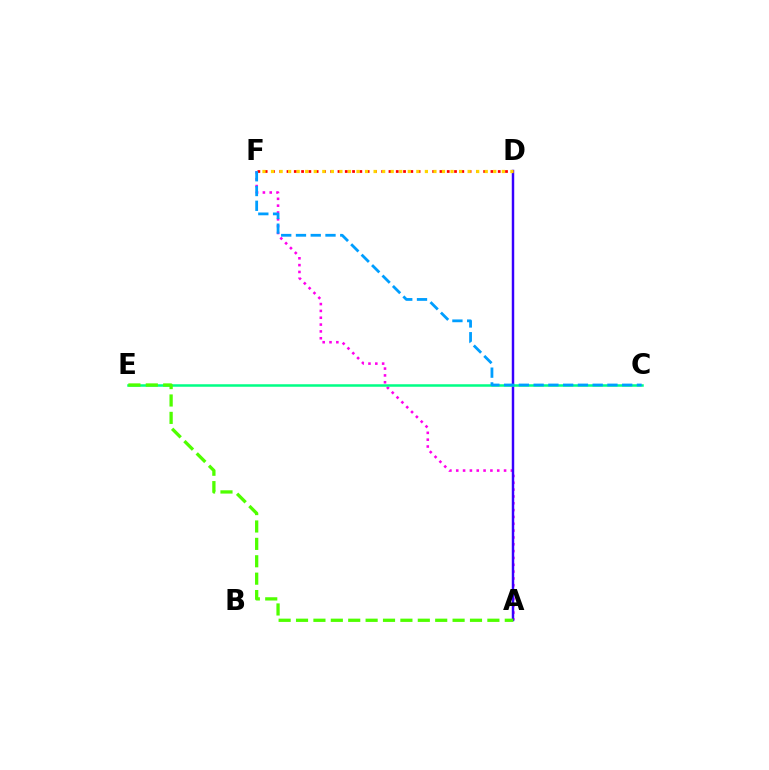{('A', 'F'): [{'color': '#ff00ed', 'line_style': 'dotted', 'thickness': 1.86}], ('A', 'D'): [{'color': '#3700ff', 'line_style': 'solid', 'thickness': 1.77}], ('D', 'F'): [{'color': '#ff0000', 'line_style': 'dotted', 'thickness': 1.98}, {'color': '#ffd500', 'line_style': 'dotted', 'thickness': 2.32}], ('C', 'E'): [{'color': '#00ff86', 'line_style': 'solid', 'thickness': 1.81}], ('C', 'F'): [{'color': '#009eff', 'line_style': 'dashed', 'thickness': 2.01}], ('A', 'E'): [{'color': '#4fff00', 'line_style': 'dashed', 'thickness': 2.36}]}